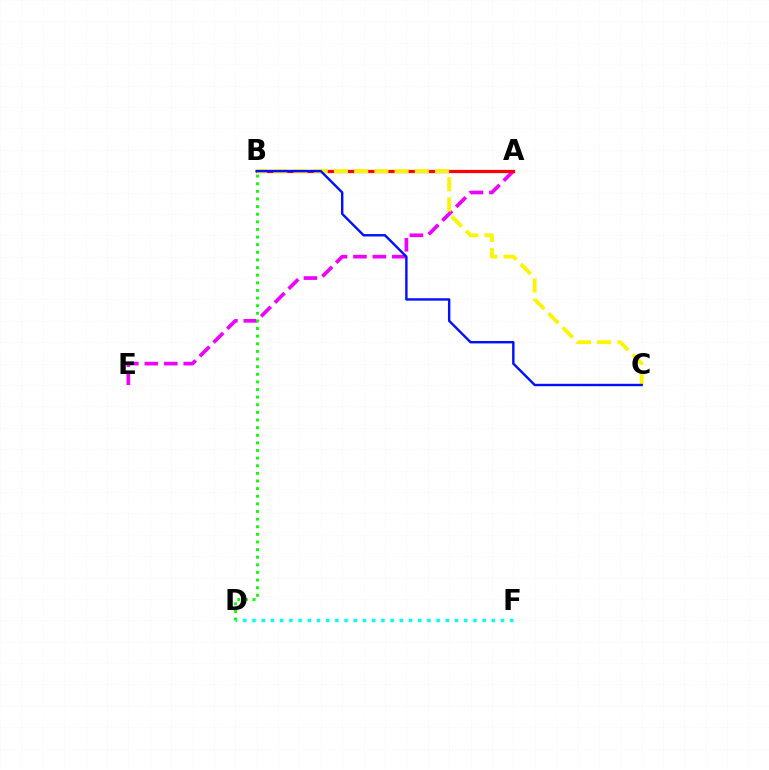{('D', 'F'): [{'color': '#00fff6', 'line_style': 'dotted', 'thickness': 2.5}], ('A', 'E'): [{'color': '#ee00ff', 'line_style': 'dashed', 'thickness': 2.64}], ('A', 'B'): [{'color': '#ff0000', 'line_style': 'solid', 'thickness': 2.33}], ('B', 'C'): [{'color': '#fcf500', 'line_style': 'dashed', 'thickness': 2.75}, {'color': '#0010ff', 'line_style': 'solid', 'thickness': 1.73}], ('B', 'D'): [{'color': '#08ff00', 'line_style': 'dotted', 'thickness': 2.07}]}